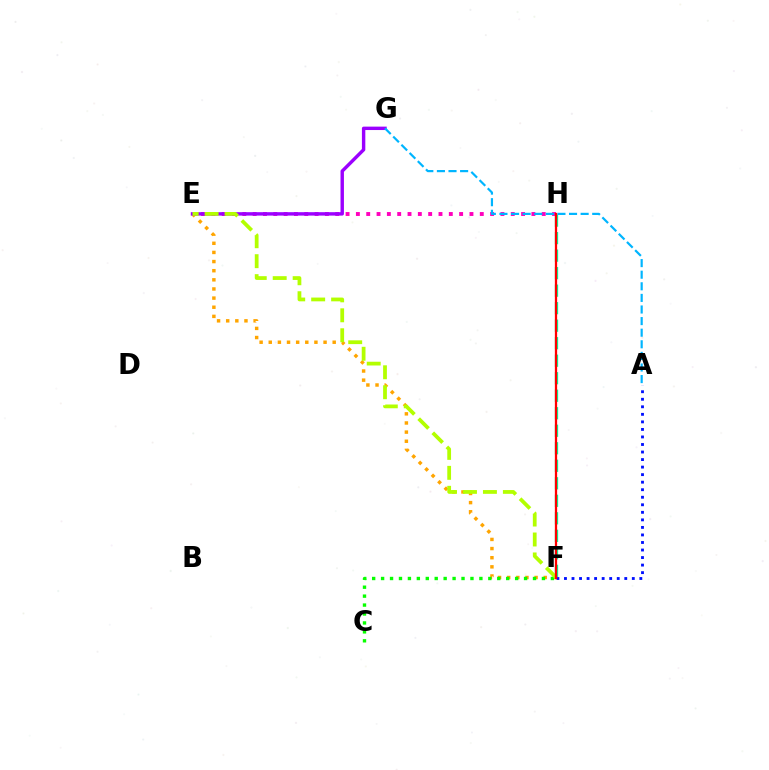{('E', 'H'): [{'color': '#ff00bd', 'line_style': 'dotted', 'thickness': 2.81}], ('F', 'H'): [{'color': '#00ff9d', 'line_style': 'dashed', 'thickness': 2.38}, {'color': '#ff0000', 'line_style': 'solid', 'thickness': 1.63}], ('E', 'F'): [{'color': '#ffa500', 'line_style': 'dotted', 'thickness': 2.48}, {'color': '#b3ff00', 'line_style': 'dashed', 'thickness': 2.71}], ('E', 'G'): [{'color': '#9b00ff', 'line_style': 'solid', 'thickness': 2.46}], ('C', 'F'): [{'color': '#08ff00', 'line_style': 'dotted', 'thickness': 2.43}], ('A', 'F'): [{'color': '#0010ff', 'line_style': 'dotted', 'thickness': 2.05}], ('A', 'G'): [{'color': '#00b5ff', 'line_style': 'dashed', 'thickness': 1.58}]}